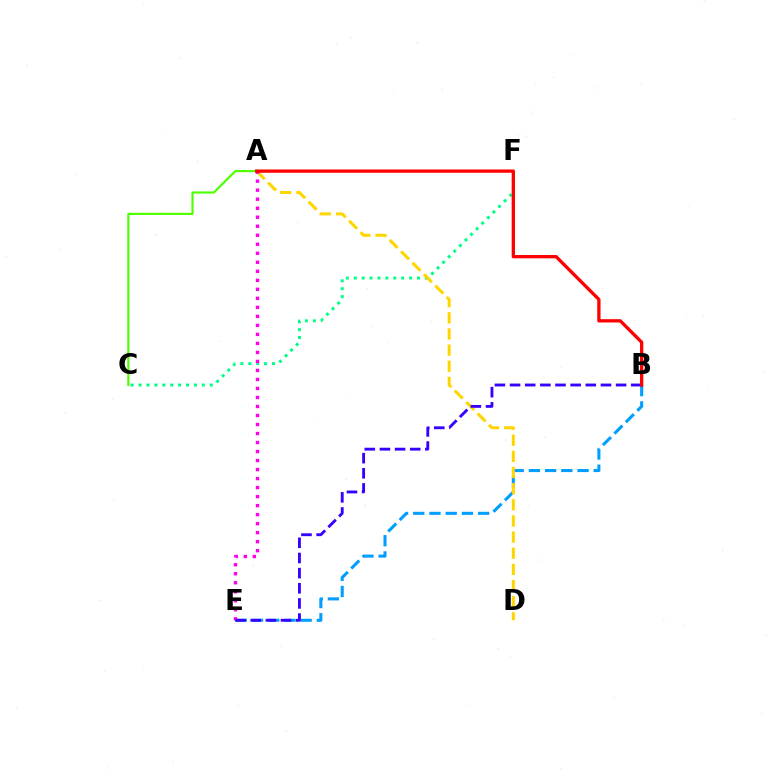{('B', 'E'): [{'color': '#009eff', 'line_style': 'dashed', 'thickness': 2.2}, {'color': '#3700ff', 'line_style': 'dashed', 'thickness': 2.06}], ('C', 'F'): [{'color': '#00ff86', 'line_style': 'dotted', 'thickness': 2.15}], ('A', 'D'): [{'color': '#ffd500', 'line_style': 'dashed', 'thickness': 2.19}], ('A', 'E'): [{'color': '#ff00ed', 'line_style': 'dotted', 'thickness': 2.45}], ('A', 'C'): [{'color': '#4fff00', 'line_style': 'solid', 'thickness': 1.57}], ('A', 'B'): [{'color': '#ff0000', 'line_style': 'solid', 'thickness': 2.37}]}